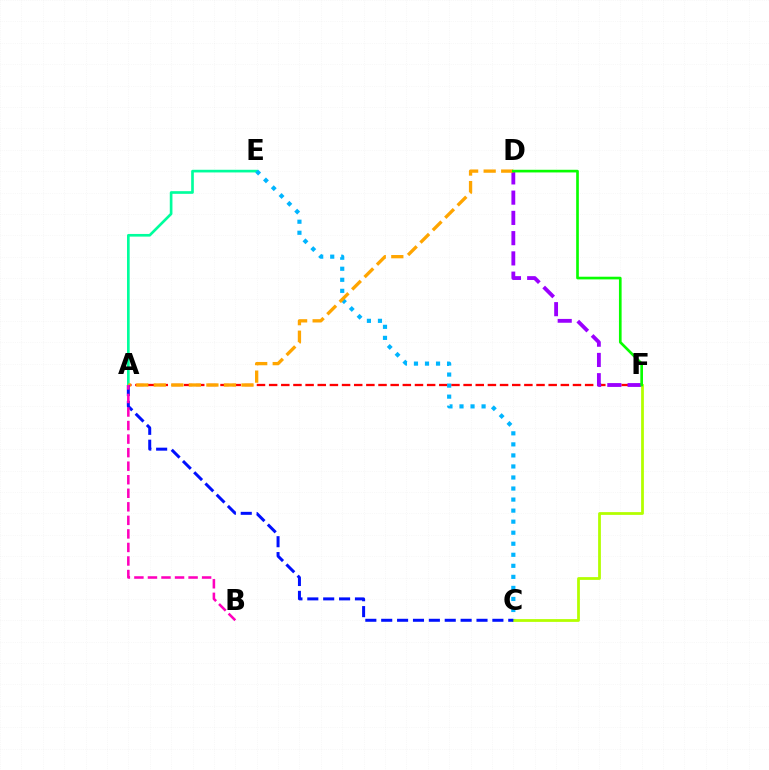{('A', 'F'): [{'color': '#ff0000', 'line_style': 'dashed', 'thickness': 1.65}], ('D', 'F'): [{'color': '#9b00ff', 'line_style': 'dashed', 'thickness': 2.75}, {'color': '#08ff00', 'line_style': 'solid', 'thickness': 1.92}], ('A', 'E'): [{'color': '#00ff9d', 'line_style': 'solid', 'thickness': 1.92}], ('C', 'E'): [{'color': '#00b5ff', 'line_style': 'dotted', 'thickness': 3.0}], ('A', 'D'): [{'color': '#ffa500', 'line_style': 'dashed', 'thickness': 2.38}], ('C', 'F'): [{'color': '#b3ff00', 'line_style': 'solid', 'thickness': 2.0}], ('A', 'C'): [{'color': '#0010ff', 'line_style': 'dashed', 'thickness': 2.16}], ('A', 'B'): [{'color': '#ff00bd', 'line_style': 'dashed', 'thickness': 1.84}]}